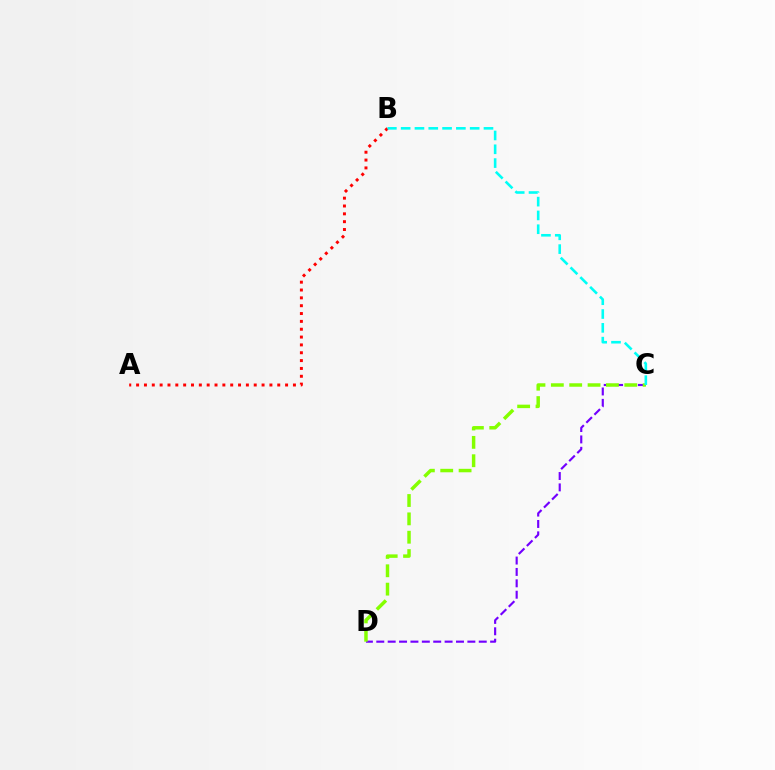{('C', 'D'): [{'color': '#7200ff', 'line_style': 'dashed', 'thickness': 1.55}, {'color': '#84ff00', 'line_style': 'dashed', 'thickness': 2.49}], ('A', 'B'): [{'color': '#ff0000', 'line_style': 'dotted', 'thickness': 2.13}], ('B', 'C'): [{'color': '#00fff6', 'line_style': 'dashed', 'thickness': 1.88}]}